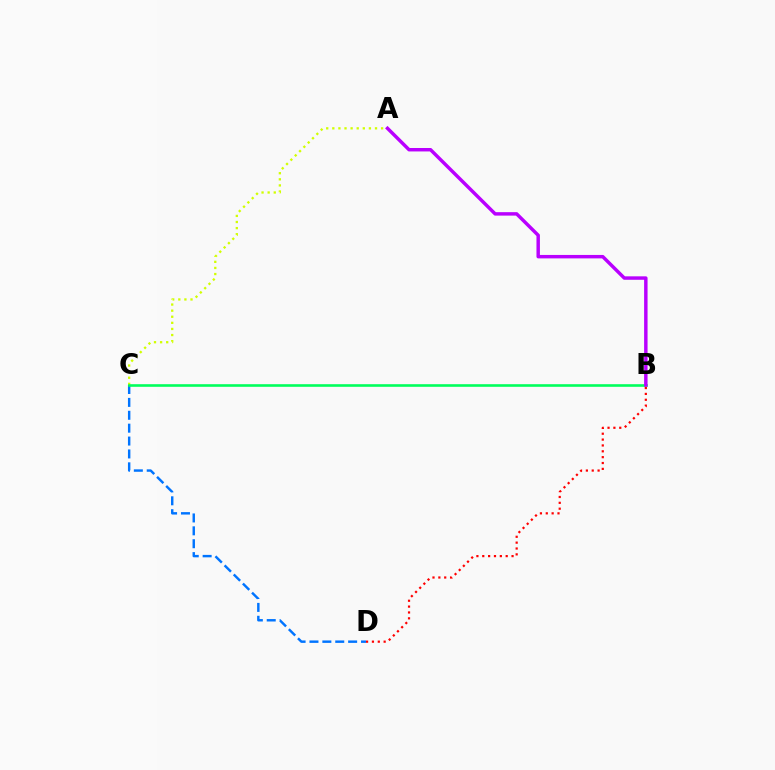{('A', 'C'): [{'color': '#d1ff00', 'line_style': 'dotted', 'thickness': 1.66}], ('C', 'D'): [{'color': '#0074ff', 'line_style': 'dashed', 'thickness': 1.75}], ('B', 'C'): [{'color': '#00ff5c', 'line_style': 'solid', 'thickness': 1.88}], ('B', 'D'): [{'color': '#ff0000', 'line_style': 'dotted', 'thickness': 1.59}], ('A', 'B'): [{'color': '#b900ff', 'line_style': 'solid', 'thickness': 2.48}]}